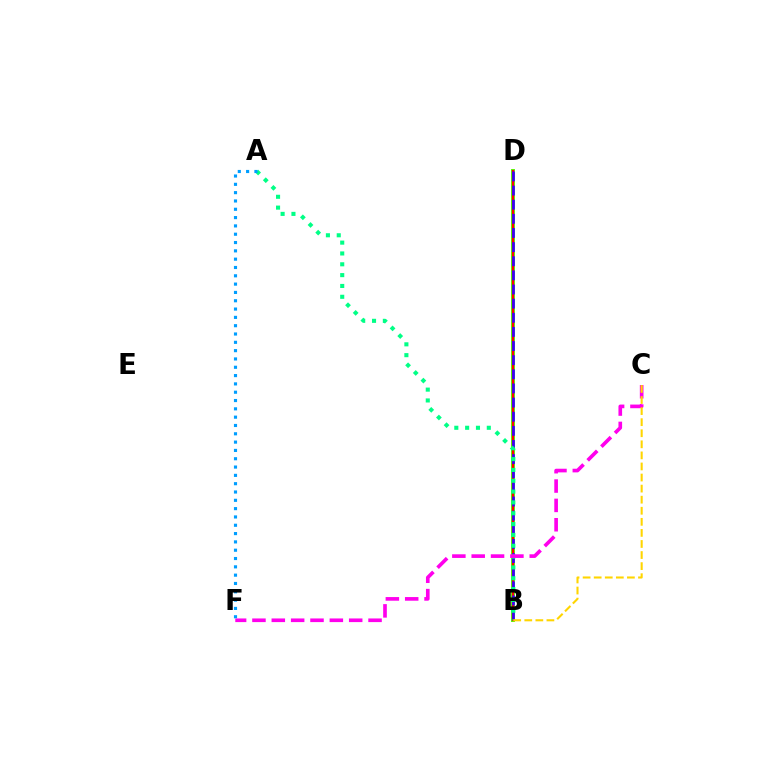{('B', 'D'): [{'color': '#4fff00', 'line_style': 'solid', 'thickness': 2.81}, {'color': '#ff0000', 'line_style': 'solid', 'thickness': 1.57}, {'color': '#3700ff', 'line_style': 'dashed', 'thickness': 1.92}], ('A', 'B'): [{'color': '#00ff86', 'line_style': 'dotted', 'thickness': 2.94}], ('C', 'F'): [{'color': '#ff00ed', 'line_style': 'dashed', 'thickness': 2.63}], ('B', 'C'): [{'color': '#ffd500', 'line_style': 'dashed', 'thickness': 1.5}], ('A', 'F'): [{'color': '#009eff', 'line_style': 'dotted', 'thickness': 2.26}]}